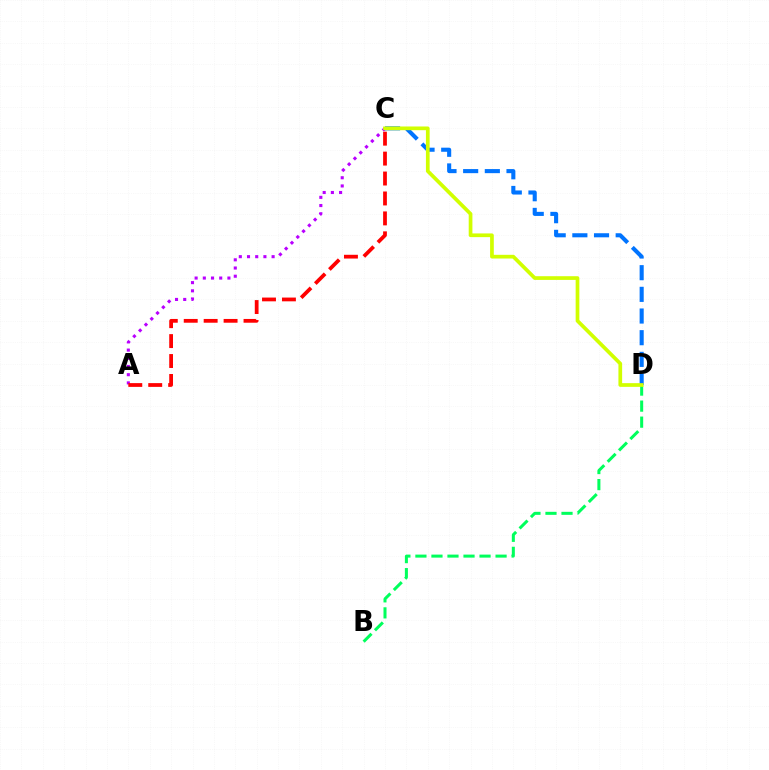{('C', 'D'): [{'color': '#0074ff', 'line_style': 'dashed', 'thickness': 2.94}, {'color': '#d1ff00', 'line_style': 'solid', 'thickness': 2.67}], ('A', 'C'): [{'color': '#b900ff', 'line_style': 'dotted', 'thickness': 2.23}, {'color': '#ff0000', 'line_style': 'dashed', 'thickness': 2.71}], ('B', 'D'): [{'color': '#00ff5c', 'line_style': 'dashed', 'thickness': 2.18}]}